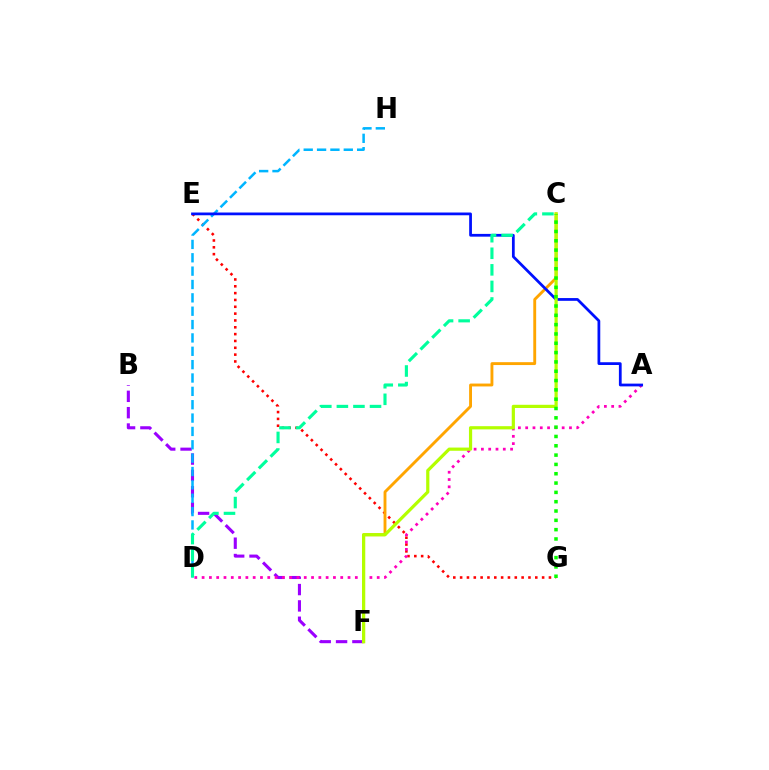{('E', 'G'): [{'color': '#ff0000', 'line_style': 'dotted', 'thickness': 1.86}], ('B', 'F'): [{'color': '#9b00ff', 'line_style': 'dashed', 'thickness': 2.22}], ('D', 'H'): [{'color': '#00b5ff', 'line_style': 'dashed', 'thickness': 1.81}], ('A', 'D'): [{'color': '#ff00bd', 'line_style': 'dotted', 'thickness': 1.98}], ('C', 'F'): [{'color': '#ffa500', 'line_style': 'solid', 'thickness': 2.08}, {'color': '#b3ff00', 'line_style': 'solid', 'thickness': 2.3}], ('A', 'E'): [{'color': '#0010ff', 'line_style': 'solid', 'thickness': 1.98}], ('C', 'D'): [{'color': '#00ff9d', 'line_style': 'dashed', 'thickness': 2.25}], ('C', 'G'): [{'color': '#08ff00', 'line_style': 'dotted', 'thickness': 2.53}]}